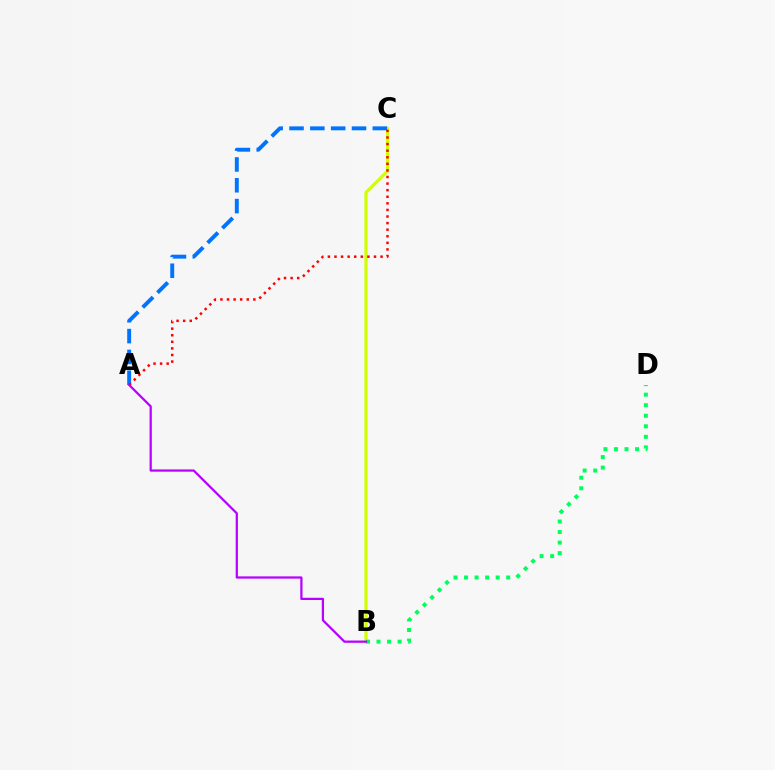{('B', 'C'): [{'color': '#d1ff00', 'line_style': 'solid', 'thickness': 2.3}], ('A', 'C'): [{'color': '#0074ff', 'line_style': 'dashed', 'thickness': 2.83}, {'color': '#ff0000', 'line_style': 'dotted', 'thickness': 1.79}], ('B', 'D'): [{'color': '#00ff5c', 'line_style': 'dotted', 'thickness': 2.87}], ('A', 'B'): [{'color': '#b900ff', 'line_style': 'solid', 'thickness': 1.61}]}